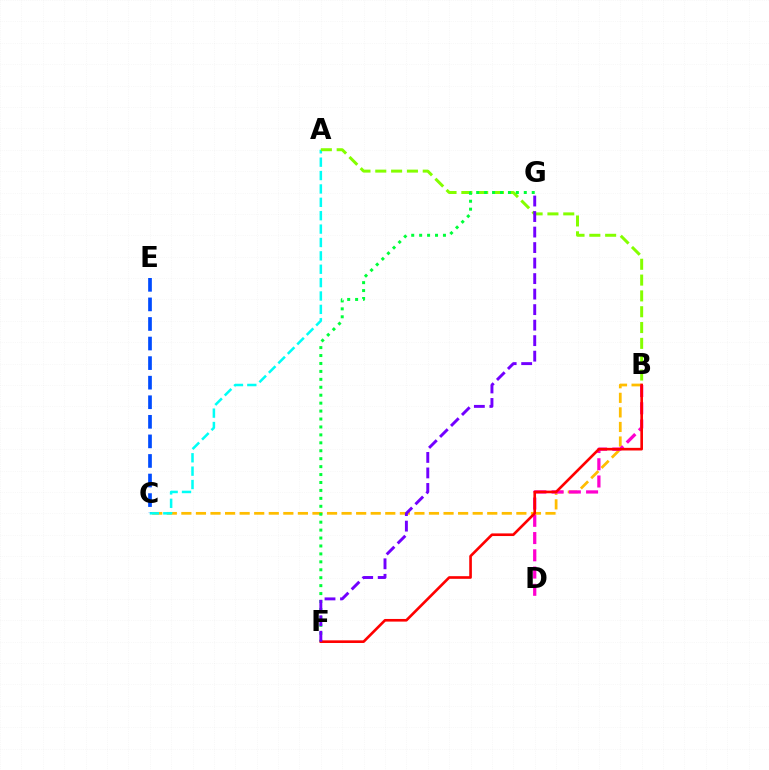{('B', 'C'): [{'color': '#ffbd00', 'line_style': 'dashed', 'thickness': 1.98}], ('B', 'D'): [{'color': '#ff00cf', 'line_style': 'dashed', 'thickness': 2.34}], ('A', 'C'): [{'color': '#00fff6', 'line_style': 'dashed', 'thickness': 1.82}], ('A', 'B'): [{'color': '#84ff00', 'line_style': 'dashed', 'thickness': 2.15}], ('C', 'E'): [{'color': '#004bff', 'line_style': 'dashed', 'thickness': 2.66}], ('F', 'G'): [{'color': '#00ff39', 'line_style': 'dotted', 'thickness': 2.16}, {'color': '#7200ff', 'line_style': 'dashed', 'thickness': 2.11}], ('B', 'F'): [{'color': '#ff0000', 'line_style': 'solid', 'thickness': 1.9}]}